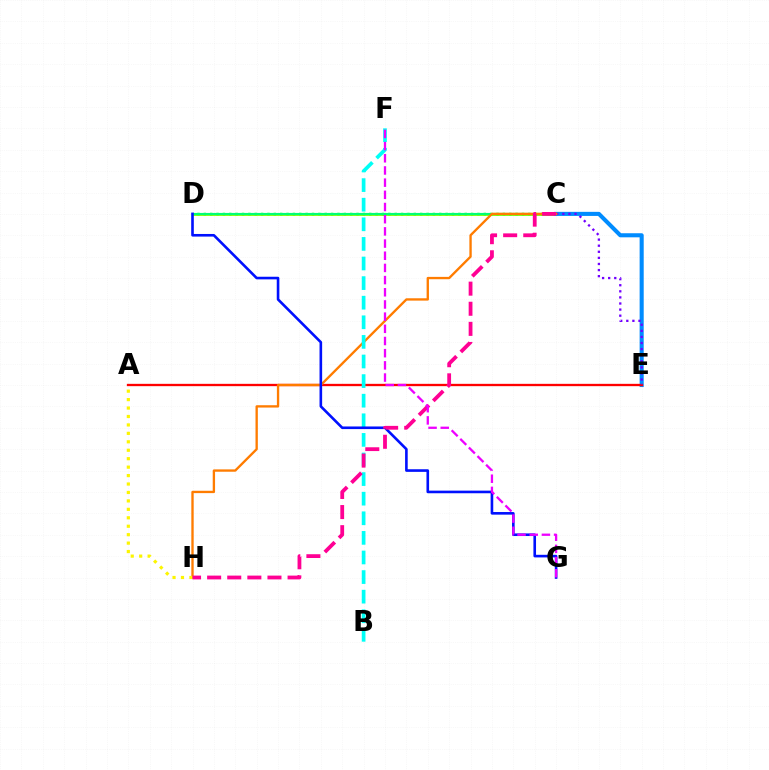{('C', 'D'): [{'color': '#84ff00', 'line_style': 'solid', 'thickness': 2.04}, {'color': '#08ff00', 'line_style': 'dotted', 'thickness': 1.73}, {'color': '#00ff74', 'line_style': 'solid', 'thickness': 1.54}], ('C', 'E'): [{'color': '#008cff', 'line_style': 'solid', 'thickness': 2.94}, {'color': '#7200ff', 'line_style': 'dotted', 'thickness': 1.65}], ('A', 'E'): [{'color': '#ff0000', 'line_style': 'solid', 'thickness': 1.67}], ('C', 'H'): [{'color': '#ff7c00', 'line_style': 'solid', 'thickness': 1.69}, {'color': '#ff0094', 'line_style': 'dashed', 'thickness': 2.73}], ('A', 'H'): [{'color': '#fcf500', 'line_style': 'dotted', 'thickness': 2.29}], ('B', 'F'): [{'color': '#00fff6', 'line_style': 'dashed', 'thickness': 2.66}], ('D', 'G'): [{'color': '#0010ff', 'line_style': 'solid', 'thickness': 1.88}], ('F', 'G'): [{'color': '#ee00ff', 'line_style': 'dashed', 'thickness': 1.65}]}